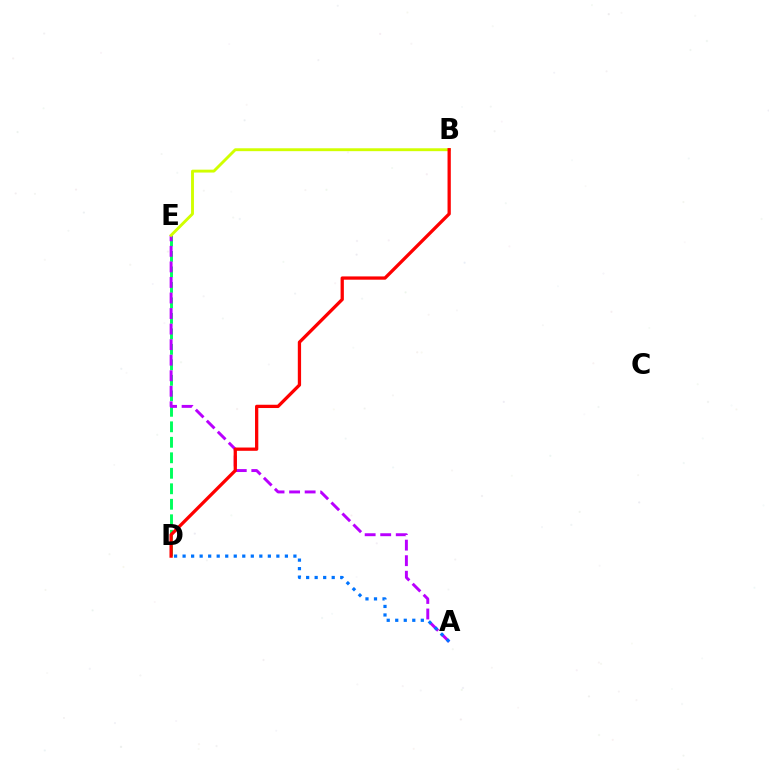{('D', 'E'): [{'color': '#00ff5c', 'line_style': 'dashed', 'thickness': 2.1}], ('A', 'E'): [{'color': '#b900ff', 'line_style': 'dashed', 'thickness': 2.11}], ('B', 'E'): [{'color': '#d1ff00', 'line_style': 'solid', 'thickness': 2.08}], ('A', 'D'): [{'color': '#0074ff', 'line_style': 'dotted', 'thickness': 2.32}], ('B', 'D'): [{'color': '#ff0000', 'line_style': 'solid', 'thickness': 2.36}]}